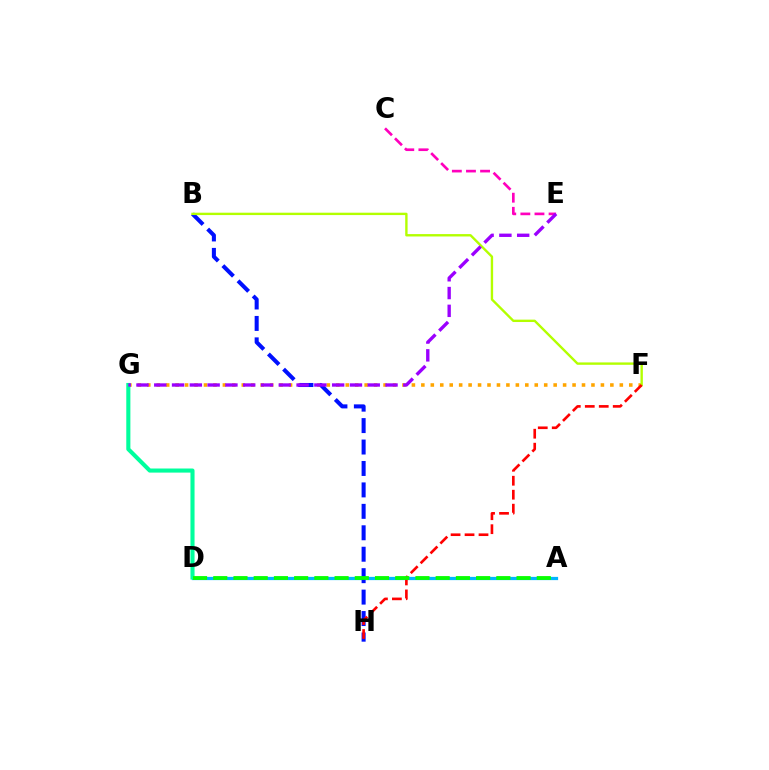{('A', 'D'): [{'color': '#00b5ff', 'line_style': 'solid', 'thickness': 2.33}, {'color': '#08ff00', 'line_style': 'dashed', 'thickness': 2.75}], ('C', 'E'): [{'color': '#ff00bd', 'line_style': 'dashed', 'thickness': 1.92}], ('F', 'G'): [{'color': '#ffa500', 'line_style': 'dotted', 'thickness': 2.57}], ('B', 'H'): [{'color': '#0010ff', 'line_style': 'dashed', 'thickness': 2.91}], ('B', 'F'): [{'color': '#b3ff00', 'line_style': 'solid', 'thickness': 1.71}], ('F', 'H'): [{'color': '#ff0000', 'line_style': 'dashed', 'thickness': 1.9}], ('D', 'G'): [{'color': '#00ff9d', 'line_style': 'solid', 'thickness': 2.95}], ('E', 'G'): [{'color': '#9b00ff', 'line_style': 'dashed', 'thickness': 2.42}]}